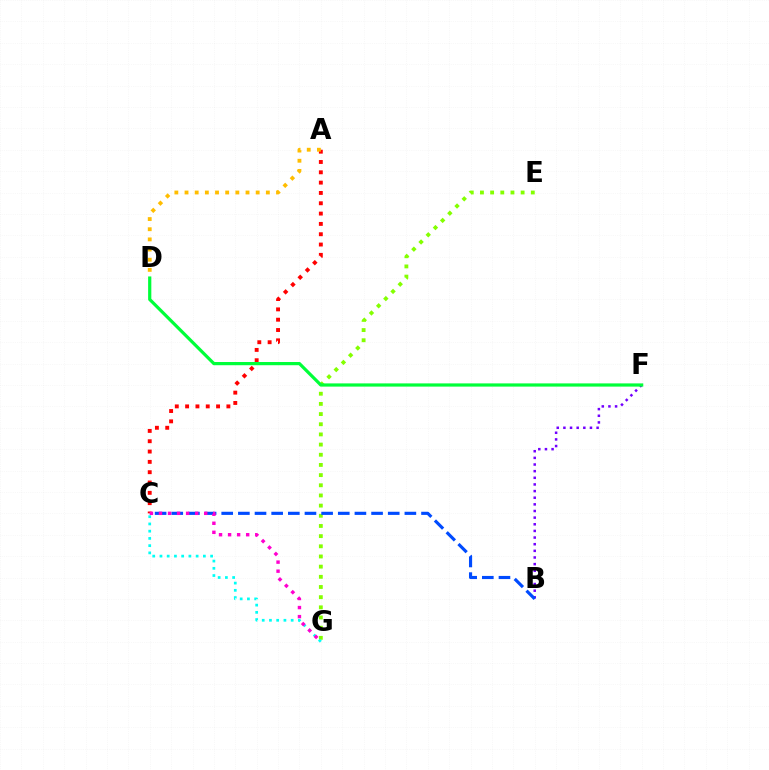{('B', 'F'): [{'color': '#7200ff', 'line_style': 'dotted', 'thickness': 1.8}], ('E', 'G'): [{'color': '#84ff00', 'line_style': 'dotted', 'thickness': 2.76}], ('A', 'C'): [{'color': '#ff0000', 'line_style': 'dotted', 'thickness': 2.8}], ('B', 'C'): [{'color': '#004bff', 'line_style': 'dashed', 'thickness': 2.26}], ('C', 'G'): [{'color': '#00fff6', 'line_style': 'dotted', 'thickness': 1.97}, {'color': '#ff00cf', 'line_style': 'dotted', 'thickness': 2.46}], ('D', 'F'): [{'color': '#00ff39', 'line_style': 'solid', 'thickness': 2.31}], ('A', 'D'): [{'color': '#ffbd00', 'line_style': 'dotted', 'thickness': 2.76}]}